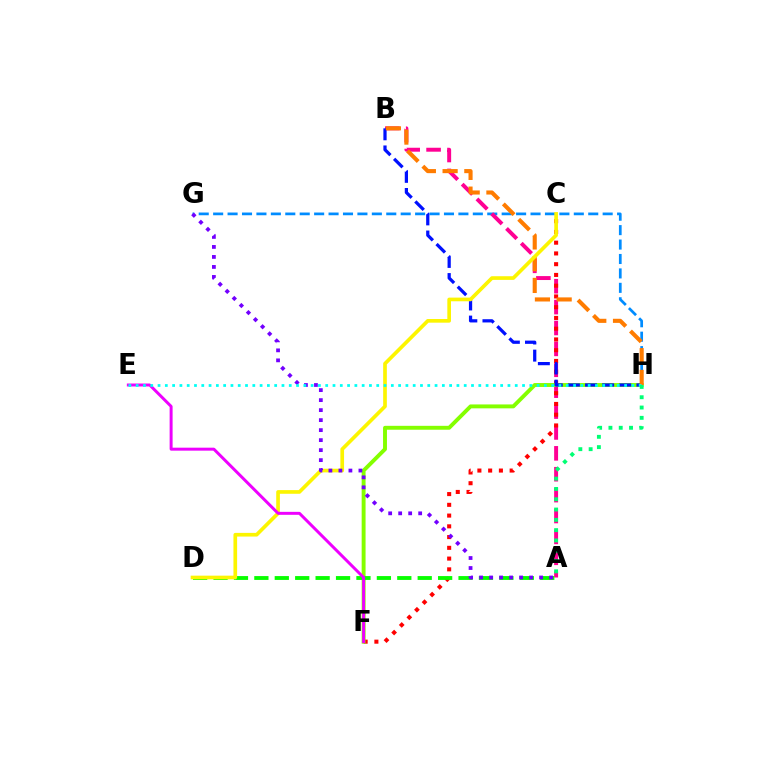{('G', 'H'): [{'color': '#008cff', 'line_style': 'dashed', 'thickness': 1.96}], ('A', 'B'): [{'color': '#ff0094', 'line_style': 'dashed', 'thickness': 2.84}], ('C', 'F'): [{'color': '#ff0000', 'line_style': 'dotted', 'thickness': 2.92}], ('F', 'H'): [{'color': '#84ff00', 'line_style': 'solid', 'thickness': 2.81}], ('B', 'H'): [{'color': '#0010ff', 'line_style': 'dashed', 'thickness': 2.33}, {'color': '#ff7c00', 'line_style': 'dashed', 'thickness': 2.95}], ('A', 'D'): [{'color': '#08ff00', 'line_style': 'dashed', 'thickness': 2.77}], ('C', 'D'): [{'color': '#fcf500', 'line_style': 'solid', 'thickness': 2.64}], ('A', 'G'): [{'color': '#7200ff', 'line_style': 'dotted', 'thickness': 2.72}], ('E', 'F'): [{'color': '#ee00ff', 'line_style': 'solid', 'thickness': 2.14}], ('E', 'H'): [{'color': '#00fff6', 'line_style': 'dotted', 'thickness': 1.98}], ('A', 'H'): [{'color': '#00ff74', 'line_style': 'dotted', 'thickness': 2.8}]}